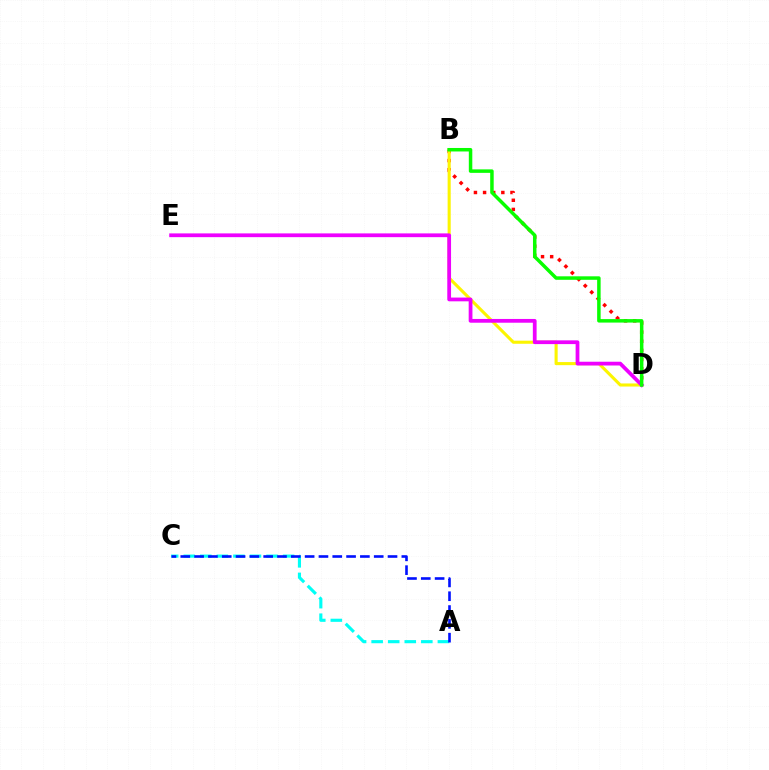{('B', 'D'): [{'color': '#ff0000', 'line_style': 'dotted', 'thickness': 2.48}, {'color': '#fcf500', 'line_style': 'solid', 'thickness': 2.22}, {'color': '#08ff00', 'line_style': 'solid', 'thickness': 2.51}], ('A', 'C'): [{'color': '#00fff6', 'line_style': 'dashed', 'thickness': 2.25}, {'color': '#0010ff', 'line_style': 'dashed', 'thickness': 1.88}], ('D', 'E'): [{'color': '#ee00ff', 'line_style': 'solid', 'thickness': 2.71}]}